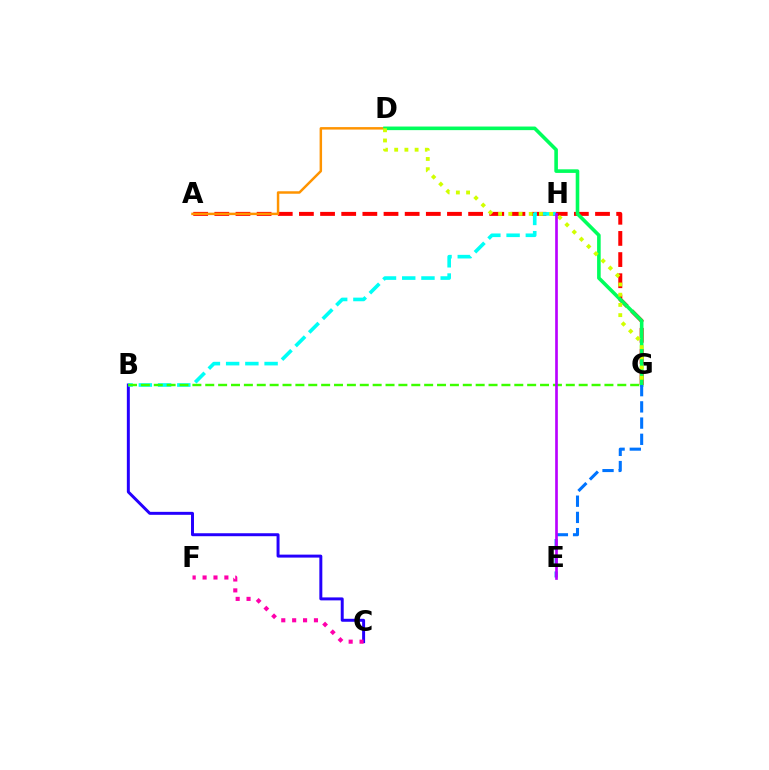{('B', 'C'): [{'color': '#2500ff', 'line_style': 'solid', 'thickness': 2.14}], ('C', 'F'): [{'color': '#ff00ac', 'line_style': 'dotted', 'thickness': 2.96}], ('A', 'G'): [{'color': '#ff0000', 'line_style': 'dashed', 'thickness': 2.87}], ('B', 'H'): [{'color': '#00fff6', 'line_style': 'dashed', 'thickness': 2.61}], ('B', 'G'): [{'color': '#3dff00', 'line_style': 'dashed', 'thickness': 1.75}], ('A', 'D'): [{'color': '#ff9400', 'line_style': 'solid', 'thickness': 1.78}], ('D', 'G'): [{'color': '#00ff5c', 'line_style': 'solid', 'thickness': 2.59}, {'color': '#d1ff00', 'line_style': 'dotted', 'thickness': 2.78}], ('E', 'G'): [{'color': '#0074ff', 'line_style': 'dashed', 'thickness': 2.2}], ('E', 'H'): [{'color': '#b900ff', 'line_style': 'solid', 'thickness': 1.92}]}